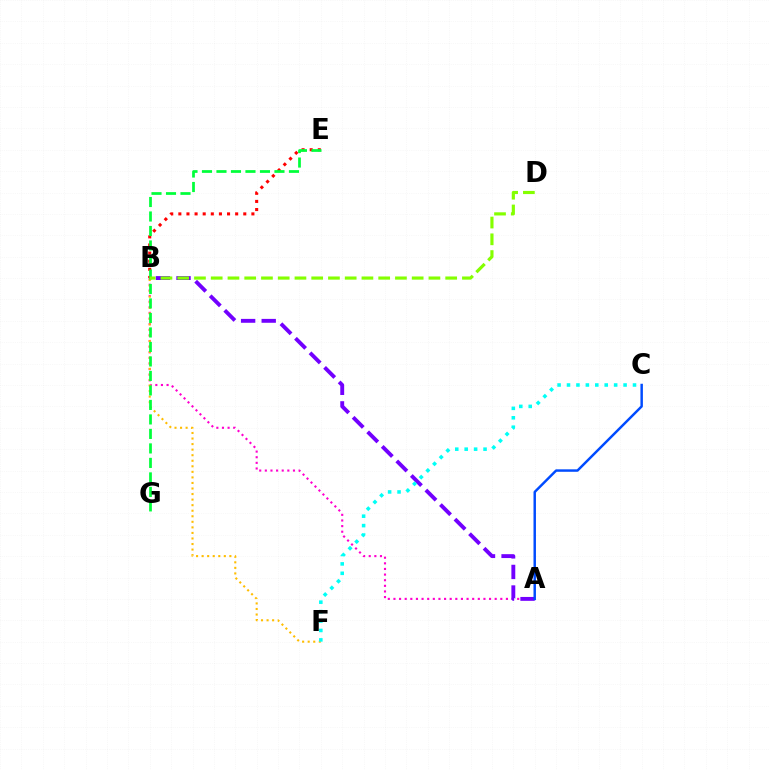{('A', 'B'): [{'color': '#ff00cf', 'line_style': 'dotted', 'thickness': 1.53}, {'color': '#7200ff', 'line_style': 'dashed', 'thickness': 2.8}], ('B', 'E'): [{'color': '#ff0000', 'line_style': 'dotted', 'thickness': 2.21}], ('B', 'F'): [{'color': '#ffbd00', 'line_style': 'dotted', 'thickness': 1.51}], ('E', 'G'): [{'color': '#00ff39', 'line_style': 'dashed', 'thickness': 1.97}], ('C', 'F'): [{'color': '#00fff6', 'line_style': 'dotted', 'thickness': 2.56}], ('A', 'C'): [{'color': '#004bff', 'line_style': 'solid', 'thickness': 1.77}], ('B', 'D'): [{'color': '#84ff00', 'line_style': 'dashed', 'thickness': 2.28}]}